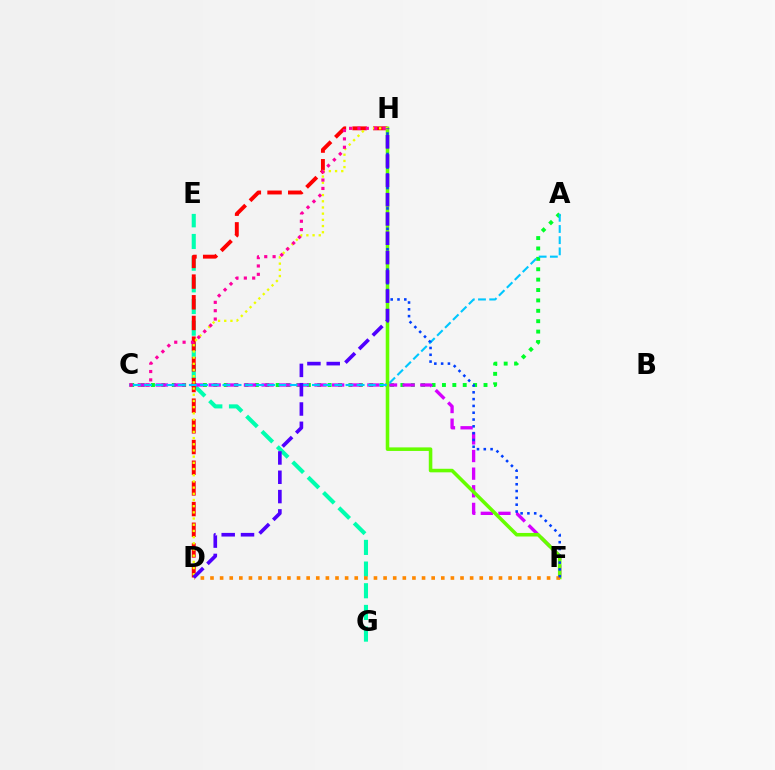{('A', 'C'): [{'color': '#00ff27', 'line_style': 'dotted', 'thickness': 2.82}, {'color': '#00c7ff', 'line_style': 'dashed', 'thickness': 1.52}], ('E', 'G'): [{'color': '#00ffaf', 'line_style': 'dashed', 'thickness': 2.94}], ('C', 'F'): [{'color': '#d600ff', 'line_style': 'dashed', 'thickness': 2.39}], ('D', 'H'): [{'color': '#ff0000', 'line_style': 'dashed', 'thickness': 2.81}, {'color': '#eeff00', 'line_style': 'dotted', 'thickness': 1.68}, {'color': '#4f00ff', 'line_style': 'dashed', 'thickness': 2.62}], ('F', 'H'): [{'color': '#66ff00', 'line_style': 'solid', 'thickness': 2.56}, {'color': '#003fff', 'line_style': 'dotted', 'thickness': 1.85}], ('C', 'H'): [{'color': '#ff00a0', 'line_style': 'dotted', 'thickness': 2.27}], ('D', 'F'): [{'color': '#ff8800', 'line_style': 'dotted', 'thickness': 2.61}]}